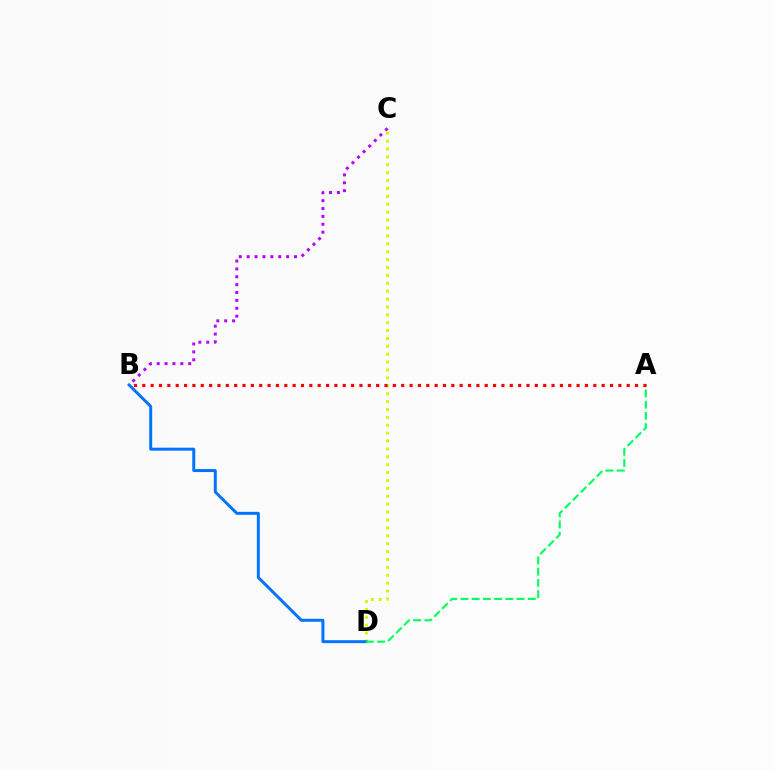{('C', 'D'): [{'color': '#d1ff00', 'line_style': 'dotted', 'thickness': 2.14}], ('B', 'D'): [{'color': '#0074ff', 'line_style': 'solid', 'thickness': 2.14}], ('B', 'C'): [{'color': '#b900ff', 'line_style': 'dotted', 'thickness': 2.14}], ('A', 'D'): [{'color': '#00ff5c', 'line_style': 'dashed', 'thickness': 1.52}], ('A', 'B'): [{'color': '#ff0000', 'line_style': 'dotted', 'thickness': 2.27}]}